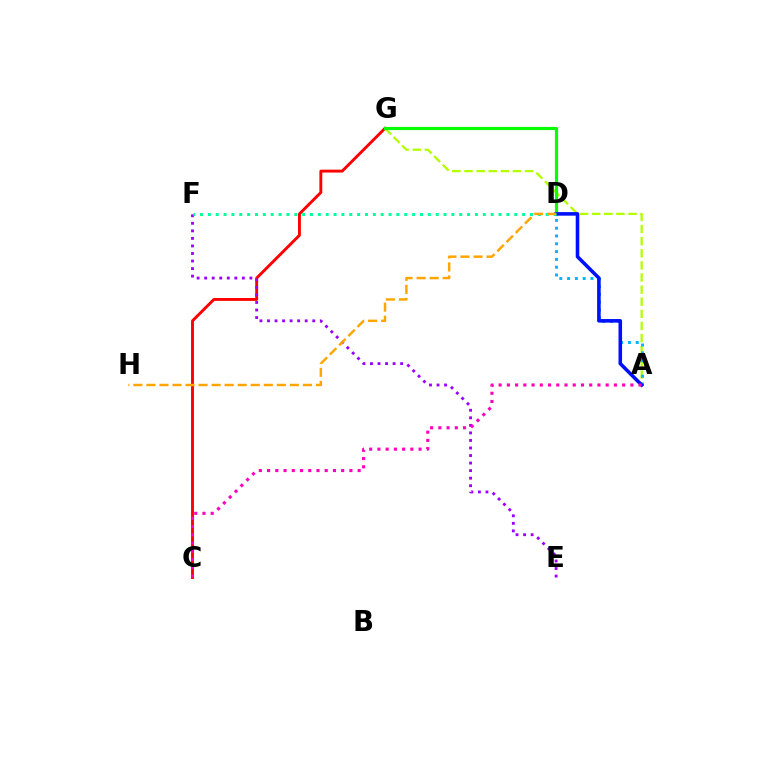{('A', 'G'): [{'color': '#b3ff00', 'line_style': 'dashed', 'thickness': 1.65}], ('A', 'D'): [{'color': '#00b5ff', 'line_style': 'dotted', 'thickness': 2.12}, {'color': '#0010ff', 'line_style': 'solid', 'thickness': 2.57}], ('C', 'G'): [{'color': '#ff0000', 'line_style': 'solid', 'thickness': 2.08}], ('D', 'G'): [{'color': '#08ff00', 'line_style': 'solid', 'thickness': 2.28}], ('E', 'F'): [{'color': '#9b00ff', 'line_style': 'dotted', 'thickness': 2.05}], ('D', 'F'): [{'color': '#00ff9d', 'line_style': 'dotted', 'thickness': 2.13}], ('D', 'H'): [{'color': '#ffa500', 'line_style': 'dashed', 'thickness': 1.77}], ('A', 'C'): [{'color': '#ff00bd', 'line_style': 'dotted', 'thickness': 2.24}]}